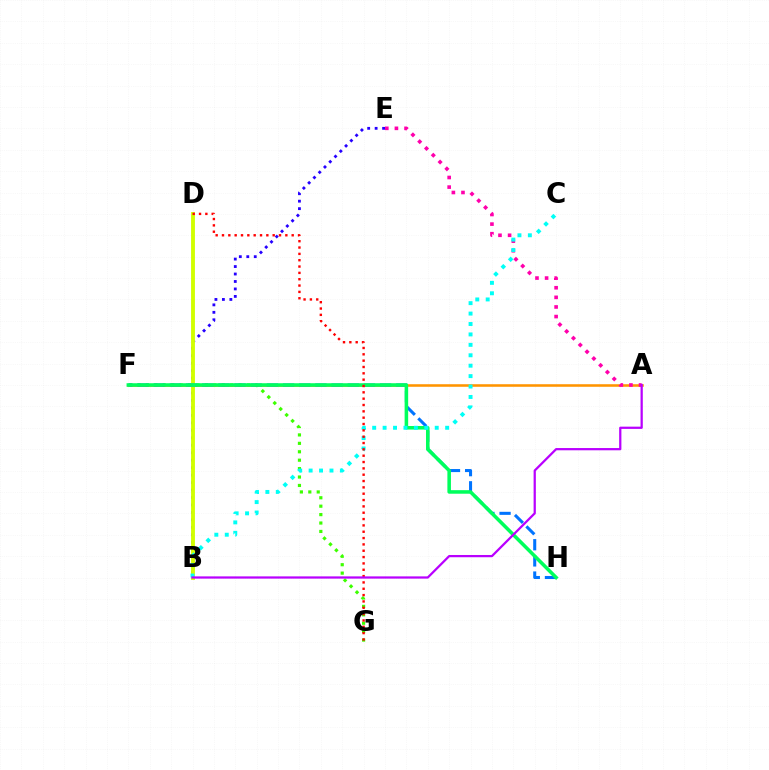{('F', 'G'): [{'color': '#3dff00', 'line_style': 'dotted', 'thickness': 2.29}], ('A', 'F'): [{'color': '#ff9400', 'line_style': 'solid', 'thickness': 1.84}], ('A', 'E'): [{'color': '#ff00ac', 'line_style': 'dotted', 'thickness': 2.61}], ('B', 'E'): [{'color': '#2500ff', 'line_style': 'dotted', 'thickness': 2.03}], ('B', 'D'): [{'color': '#d1ff00', 'line_style': 'solid', 'thickness': 2.79}], ('F', 'H'): [{'color': '#0074ff', 'line_style': 'dashed', 'thickness': 2.2}, {'color': '#00ff5c', 'line_style': 'solid', 'thickness': 2.56}], ('B', 'C'): [{'color': '#00fff6', 'line_style': 'dotted', 'thickness': 2.83}], ('D', 'G'): [{'color': '#ff0000', 'line_style': 'dotted', 'thickness': 1.72}], ('A', 'B'): [{'color': '#b900ff', 'line_style': 'solid', 'thickness': 1.61}]}